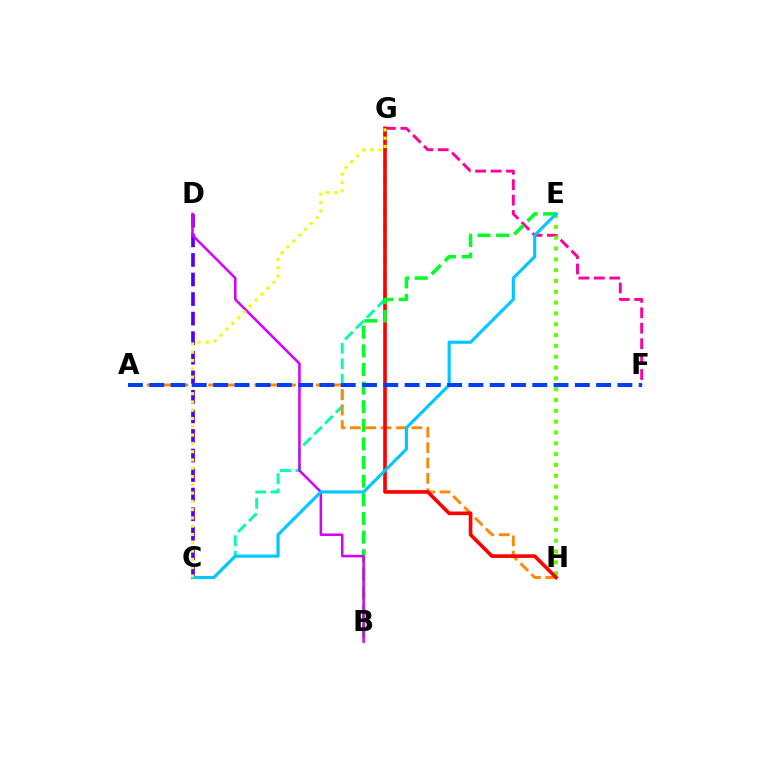{('F', 'G'): [{'color': '#ff00a0', 'line_style': 'dashed', 'thickness': 2.1}], ('C', 'G'): [{'color': '#00ffaf', 'line_style': 'dashed', 'thickness': 2.09}, {'color': '#eeff00', 'line_style': 'dotted', 'thickness': 2.25}], ('E', 'H'): [{'color': '#66ff00', 'line_style': 'dotted', 'thickness': 2.94}], ('A', 'H'): [{'color': '#ff8800', 'line_style': 'dashed', 'thickness': 2.09}], ('G', 'H'): [{'color': '#ff0000', 'line_style': 'solid', 'thickness': 2.61}], ('C', 'D'): [{'color': '#4f00ff', 'line_style': 'dashed', 'thickness': 2.66}], ('B', 'E'): [{'color': '#00ff27', 'line_style': 'dashed', 'thickness': 2.53}], ('B', 'D'): [{'color': '#d600ff', 'line_style': 'solid', 'thickness': 1.81}], ('C', 'E'): [{'color': '#00c7ff', 'line_style': 'solid', 'thickness': 2.25}], ('A', 'F'): [{'color': '#003fff', 'line_style': 'dashed', 'thickness': 2.89}]}